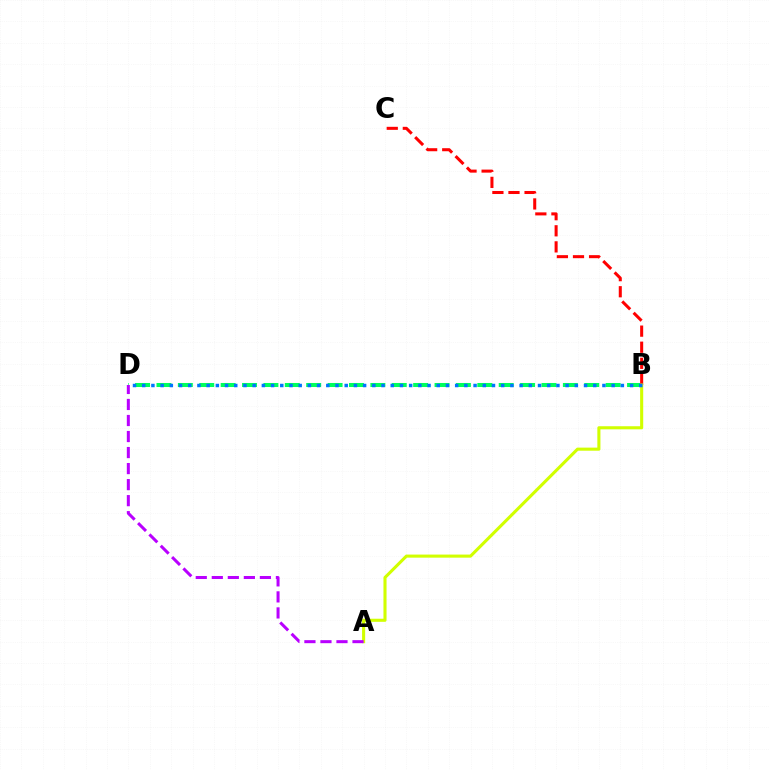{('B', 'D'): [{'color': '#00ff5c', 'line_style': 'dashed', 'thickness': 2.91}, {'color': '#0074ff', 'line_style': 'dotted', 'thickness': 2.5}], ('B', 'C'): [{'color': '#ff0000', 'line_style': 'dashed', 'thickness': 2.18}], ('A', 'B'): [{'color': '#d1ff00', 'line_style': 'solid', 'thickness': 2.22}], ('A', 'D'): [{'color': '#b900ff', 'line_style': 'dashed', 'thickness': 2.18}]}